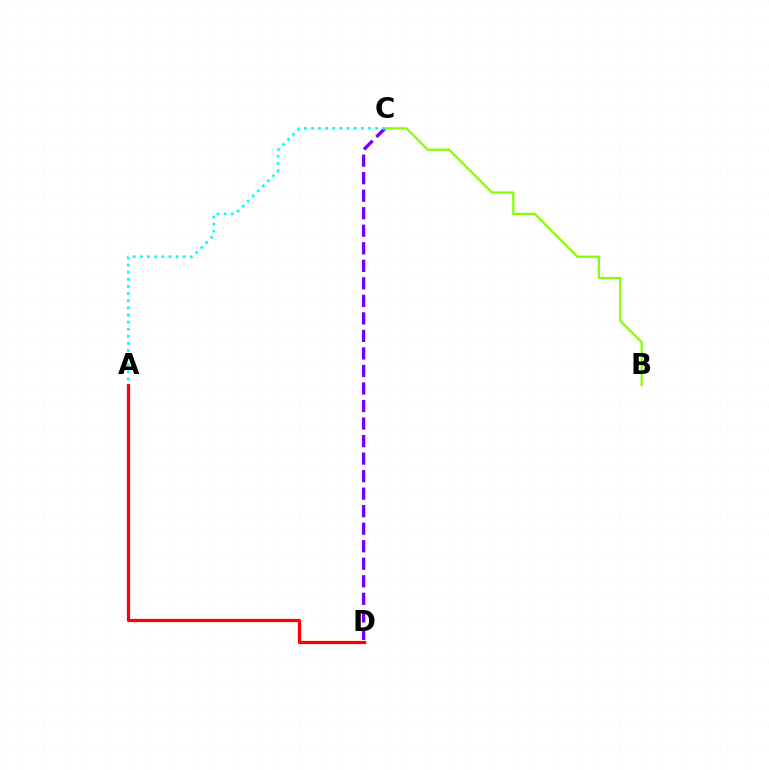{('C', 'D'): [{'color': '#7200ff', 'line_style': 'dashed', 'thickness': 2.38}], ('A', 'D'): [{'color': '#ff0000', 'line_style': 'solid', 'thickness': 2.31}], ('B', 'C'): [{'color': '#84ff00', 'line_style': 'solid', 'thickness': 1.62}], ('A', 'C'): [{'color': '#00fff6', 'line_style': 'dotted', 'thickness': 1.94}]}